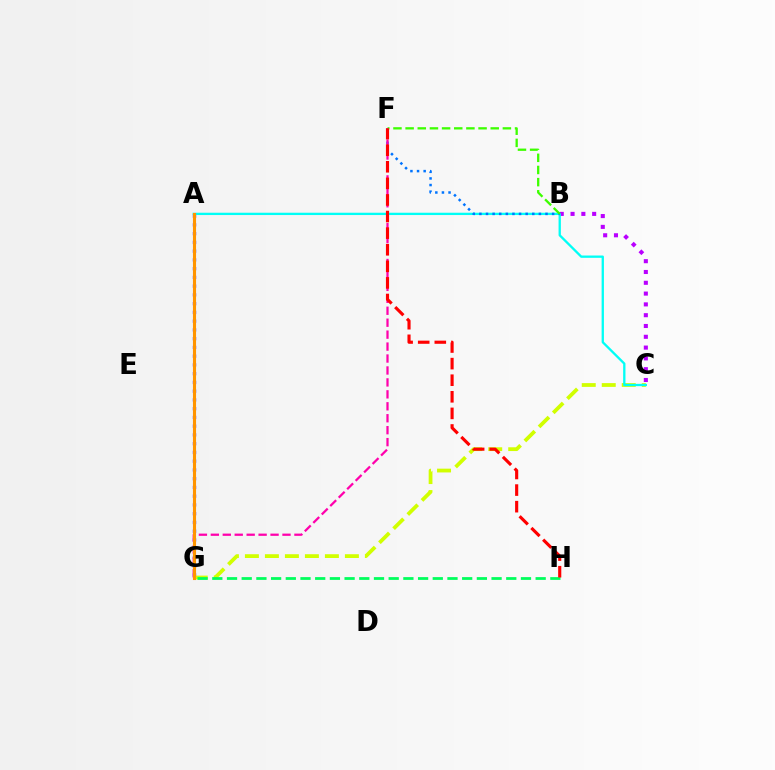{('B', 'C'): [{'color': '#b900ff', 'line_style': 'dotted', 'thickness': 2.93}], ('A', 'G'): [{'color': '#2500ff', 'line_style': 'dotted', 'thickness': 2.38}, {'color': '#ff9400', 'line_style': 'solid', 'thickness': 2.22}], ('C', 'G'): [{'color': '#d1ff00', 'line_style': 'dashed', 'thickness': 2.72}], ('A', 'C'): [{'color': '#00fff6', 'line_style': 'solid', 'thickness': 1.66}], ('B', 'F'): [{'color': '#0074ff', 'line_style': 'dotted', 'thickness': 1.8}, {'color': '#3dff00', 'line_style': 'dashed', 'thickness': 1.65}], ('G', 'H'): [{'color': '#00ff5c', 'line_style': 'dashed', 'thickness': 2.0}], ('F', 'G'): [{'color': '#ff00ac', 'line_style': 'dashed', 'thickness': 1.62}], ('F', 'H'): [{'color': '#ff0000', 'line_style': 'dashed', 'thickness': 2.25}]}